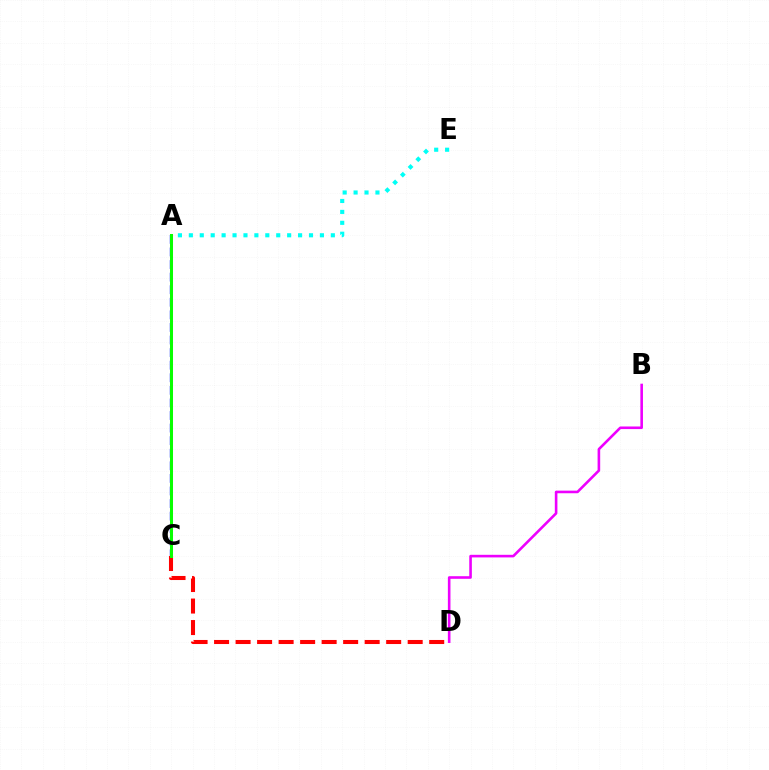{('A', 'C'): [{'color': '#0010ff', 'line_style': 'dashed', 'thickness': 1.71}, {'color': '#fcf500', 'line_style': 'dotted', 'thickness': 1.83}, {'color': '#08ff00', 'line_style': 'solid', 'thickness': 2.18}], ('C', 'D'): [{'color': '#ff0000', 'line_style': 'dashed', 'thickness': 2.92}], ('A', 'E'): [{'color': '#00fff6', 'line_style': 'dotted', 'thickness': 2.97}], ('B', 'D'): [{'color': '#ee00ff', 'line_style': 'solid', 'thickness': 1.87}]}